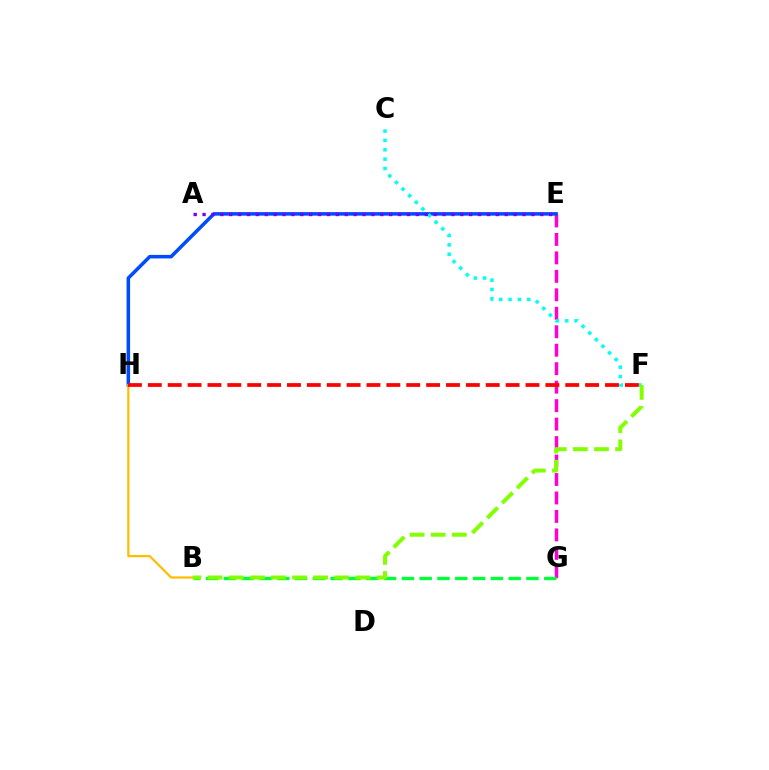{('E', 'G'): [{'color': '#ff00cf', 'line_style': 'dashed', 'thickness': 2.51}], ('E', 'H'): [{'color': '#004bff', 'line_style': 'solid', 'thickness': 2.54}], ('B', 'H'): [{'color': '#ffbd00', 'line_style': 'solid', 'thickness': 1.6}], ('C', 'F'): [{'color': '#00fff6', 'line_style': 'dotted', 'thickness': 2.54}], ('B', 'G'): [{'color': '#00ff39', 'line_style': 'dashed', 'thickness': 2.42}], ('F', 'H'): [{'color': '#ff0000', 'line_style': 'dashed', 'thickness': 2.7}], ('B', 'F'): [{'color': '#84ff00', 'line_style': 'dashed', 'thickness': 2.87}], ('A', 'E'): [{'color': '#7200ff', 'line_style': 'dotted', 'thickness': 2.41}]}